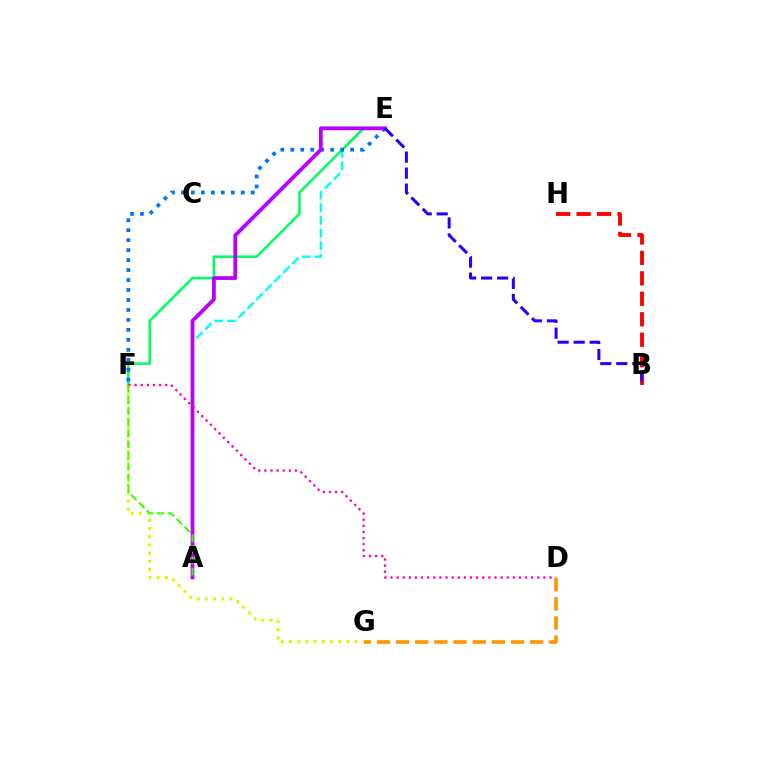{('A', 'E'): [{'color': '#00fff6', 'line_style': 'dashed', 'thickness': 1.72}, {'color': '#b900ff', 'line_style': 'solid', 'thickness': 2.72}], ('B', 'H'): [{'color': '#ff0000', 'line_style': 'dashed', 'thickness': 2.78}], ('E', 'F'): [{'color': '#00ff5c', 'line_style': 'solid', 'thickness': 1.81}, {'color': '#0074ff', 'line_style': 'dotted', 'thickness': 2.71}], ('F', 'G'): [{'color': '#d1ff00', 'line_style': 'dotted', 'thickness': 2.22}], ('D', 'F'): [{'color': '#ff00ac', 'line_style': 'dotted', 'thickness': 1.66}], ('B', 'E'): [{'color': '#2500ff', 'line_style': 'dashed', 'thickness': 2.18}], ('A', 'F'): [{'color': '#3dff00', 'line_style': 'dashed', 'thickness': 1.51}], ('D', 'G'): [{'color': '#ff9400', 'line_style': 'dashed', 'thickness': 2.6}]}